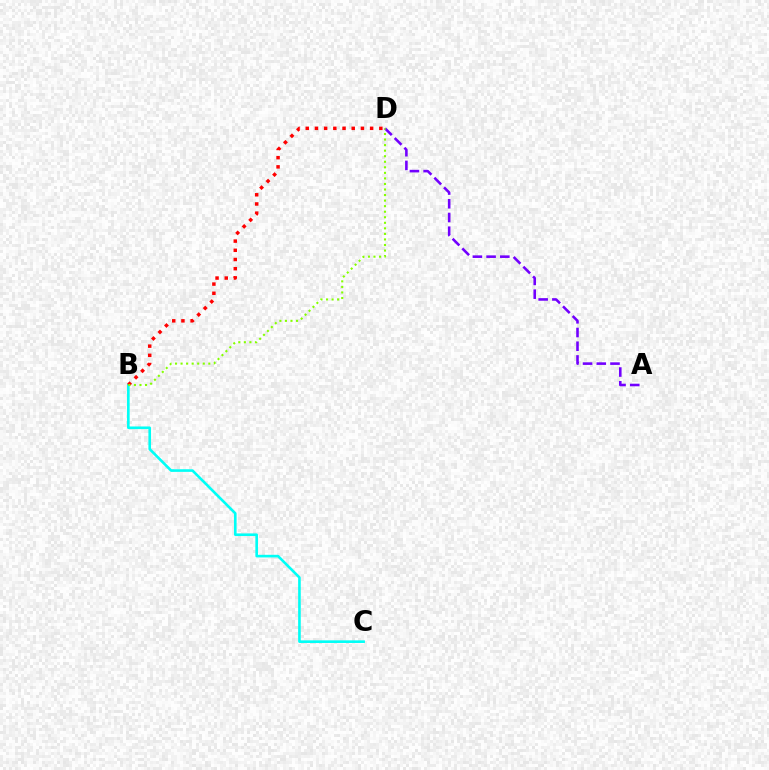{('A', 'D'): [{'color': '#7200ff', 'line_style': 'dashed', 'thickness': 1.86}], ('B', 'C'): [{'color': '#00fff6', 'line_style': 'solid', 'thickness': 1.89}], ('B', 'D'): [{'color': '#ff0000', 'line_style': 'dotted', 'thickness': 2.5}, {'color': '#84ff00', 'line_style': 'dotted', 'thickness': 1.51}]}